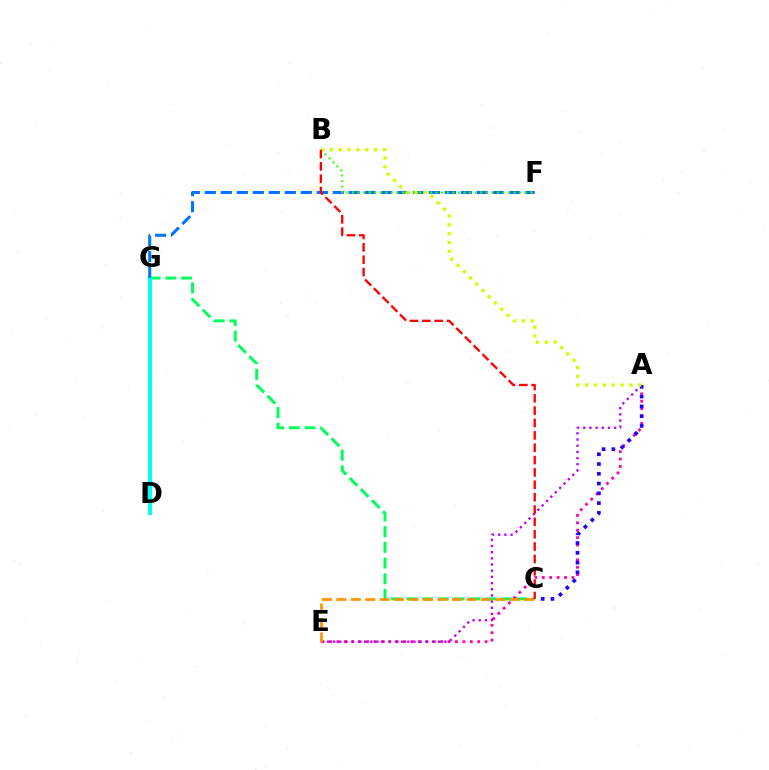{('C', 'G'): [{'color': '#00ff5c', 'line_style': 'dashed', 'thickness': 2.13}], ('D', 'G'): [{'color': '#00fff6', 'line_style': 'solid', 'thickness': 2.93}], ('A', 'E'): [{'color': '#ff00ac', 'line_style': 'dotted', 'thickness': 2.01}, {'color': '#b900ff', 'line_style': 'dotted', 'thickness': 1.68}], ('F', 'G'): [{'color': '#0074ff', 'line_style': 'dashed', 'thickness': 2.17}], ('B', 'F'): [{'color': '#3dff00', 'line_style': 'dotted', 'thickness': 1.51}], ('A', 'C'): [{'color': '#2500ff', 'line_style': 'dotted', 'thickness': 2.65}], ('C', 'E'): [{'color': '#ff9400', 'line_style': 'dashed', 'thickness': 1.96}], ('A', 'B'): [{'color': '#d1ff00', 'line_style': 'dotted', 'thickness': 2.4}], ('B', 'C'): [{'color': '#ff0000', 'line_style': 'dashed', 'thickness': 1.68}]}